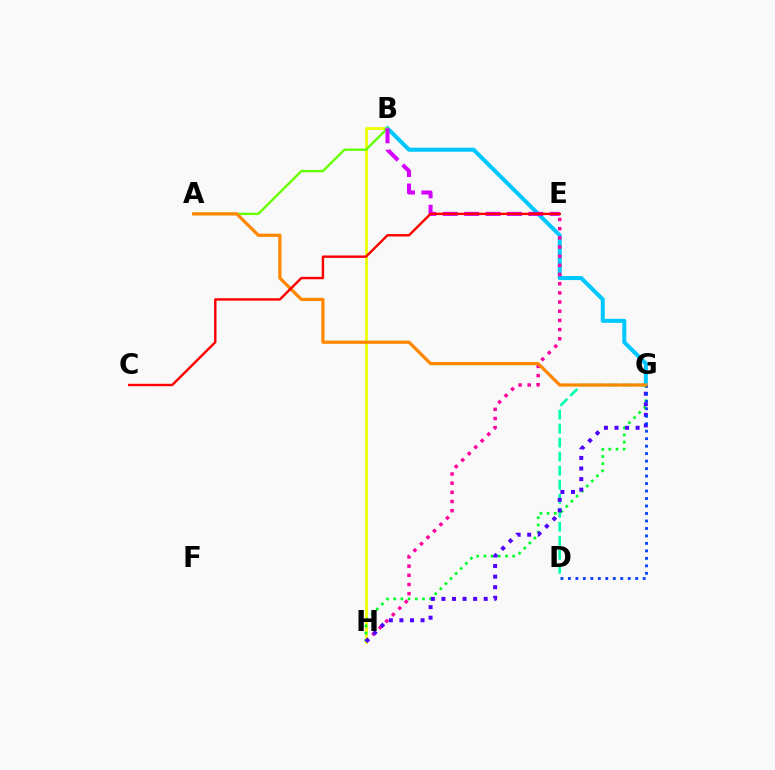{('B', 'H'): [{'color': '#eeff00', 'line_style': 'solid', 'thickness': 1.99}], ('B', 'G'): [{'color': '#00c7ff', 'line_style': 'solid', 'thickness': 2.9}], ('A', 'B'): [{'color': '#66ff00', 'line_style': 'solid', 'thickness': 1.7}], ('D', 'G'): [{'color': '#00ffaf', 'line_style': 'dashed', 'thickness': 1.91}, {'color': '#003fff', 'line_style': 'dotted', 'thickness': 2.03}], ('E', 'H'): [{'color': '#ff00a0', 'line_style': 'dotted', 'thickness': 2.49}], ('B', 'E'): [{'color': '#d600ff', 'line_style': 'dashed', 'thickness': 2.9}], ('G', 'H'): [{'color': '#00ff27', 'line_style': 'dotted', 'thickness': 1.95}, {'color': '#4f00ff', 'line_style': 'dotted', 'thickness': 2.87}], ('A', 'G'): [{'color': '#ff8800', 'line_style': 'solid', 'thickness': 2.34}], ('C', 'E'): [{'color': '#ff0000', 'line_style': 'solid', 'thickness': 1.73}]}